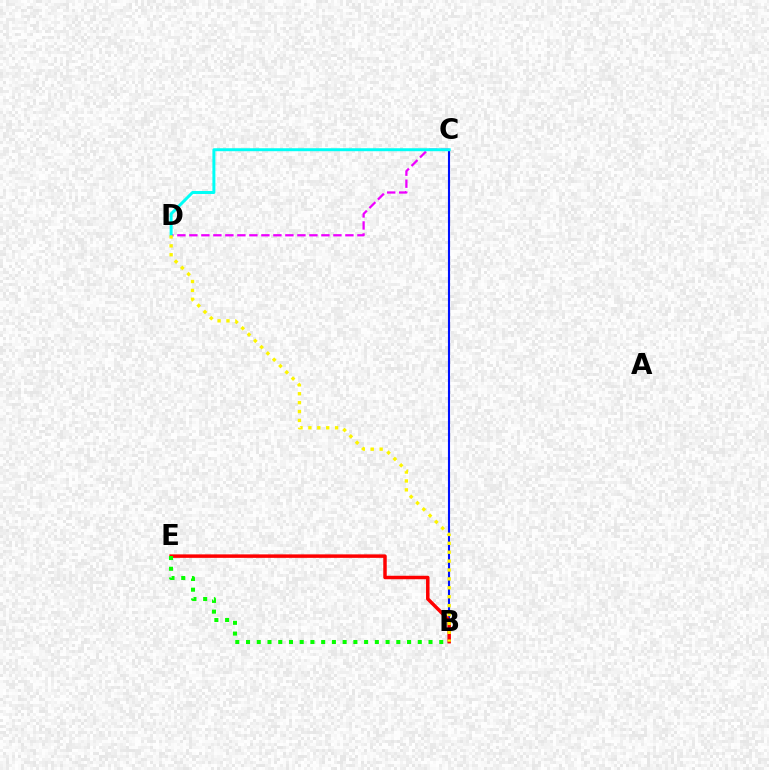{('B', 'C'): [{'color': '#0010ff', 'line_style': 'solid', 'thickness': 1.52}], ('B', 'E'): [{'color': '#ff0000', 'line_style': 'solid', 'thickness': 2.5}, {'color': '#08ff00', 'line_style': 'dotted', 'thickness': 2.92}], ('C', 'D'): [{'color': '#ee00ff', 'line_style': 'dashed', 'thickness': 1.63}, {'color': '#00fff6', 'line_style': 'solid', 'thickness': 2.14}], ('B', 'D'): [{'color': '#fcf500', 'line_style': 'dotted', 'thickness': 2.42}]}